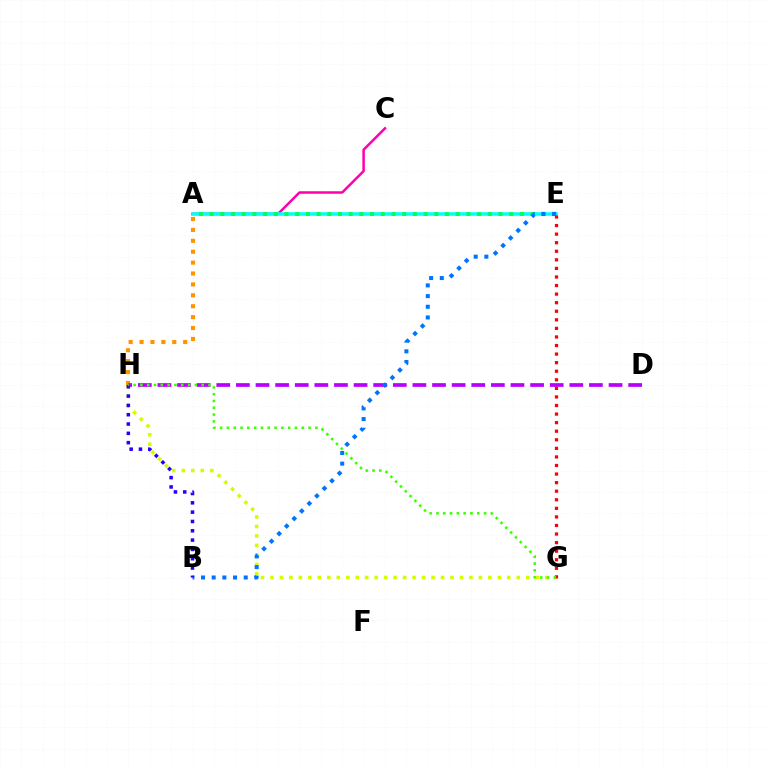{('A', 'C'): [{'color': '#ff00ac', 'line_style': 'solid', 'thickness': 1.8}], ('G', 'H'): [{'color': '#d1ff00', 'line_style': 'dotted', 'thickness': 2.57}, {'color': '#3dff00', 'line_style': 'dotted', 'thickness': 1.85}], ('A', 'H'): [{'color': '#ff9400', 'line_style': 'dotted', 'thickness': 2.96}], ('D', 'H'): [{'color': '#b900ff', 'line_style': 'dashed', 'thickness': 2.66}], ('A', 'E'): [{'color': '#00fff6', 'line_style': 'solid', 'thickness': 2.55}, {'color': '#00ff5c', 'line_style': 'dotted', 'thickness': 2.91}], ('E', 'G'): [{'color': '#ff0000', 'line_style': 'dotted', 'thickness': 2.33}], ('B', 'E'): [{'color': '#0074ff', 'line_style': 'dotted', 'thickness': 2.9}], ('B', 'H'): [{'color': '#2500ff', 'line_style': 'dotted', 'thickness': 2.53}]}